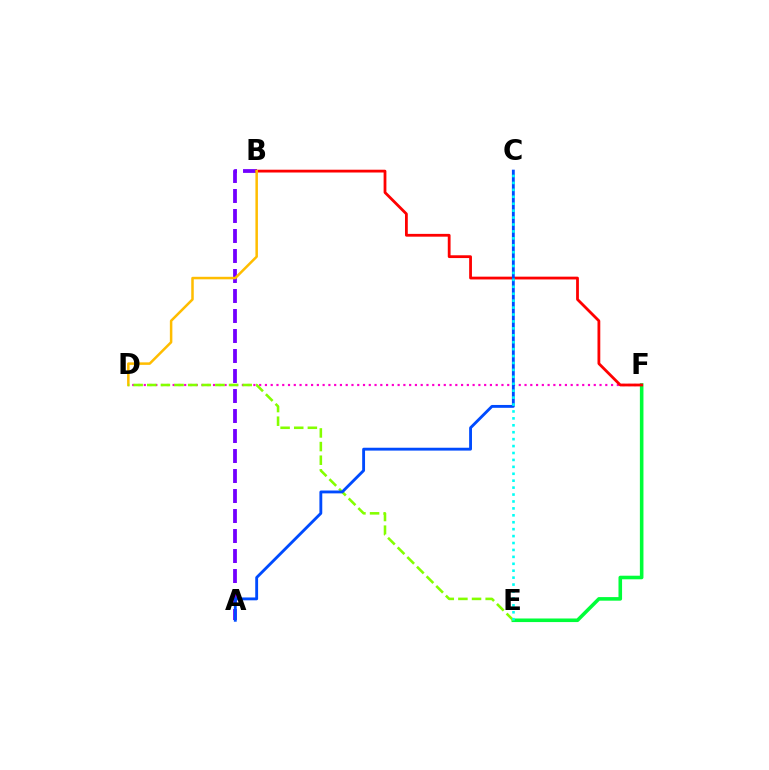{('E', 'F'): [{'color': '#00ff39', 'line_style': 'solid', 'thickness': 2.58}], ('D', 'F'): [{'color': '#ff00cf', 'line_style': 'dotted', 'thickness': 1.57}], ('A', 'B'): [{'color': '#7200ff', 'line_style': 'dashed', 'thickness': 2.72}], ('B', 'F'): [{'color': '#ff0000', 'line_style': 'solid', 'thickness': 2.01}], ('B', 'D'): [{'color': '#ffbd00', 'line_style': 'solid', 'thickness': 1.81}], ('D', 'E'): [{'color': '#84ff00', 'line_style': 'dashed', 'thickness': 1.85}], ('A', 'C'): [{'color': '#004bff', 'line_style': 'solid', 'thickness': 2.06}], ('C', 'E'): [{'color': '#00fff6', 'line_style': 'dotted', 'thickness': 1.88}]}